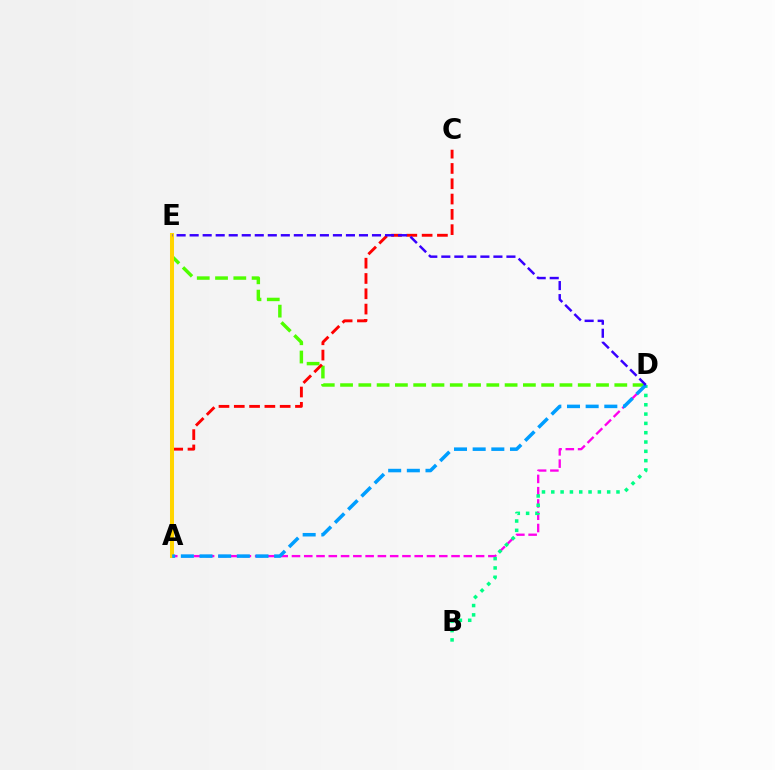{('D', 'E'): [{'color': '#4fff00', 'line_style': 'dashed', 'thickness': 2.48}, {'color': '#3700ff', 'line_style': 'dashed', 'thickness': 1.77}], ('A', 'C'): [{'color': '#ff0000', 'line_style': 'dashed', 'thickness': 2.08}], ('A', 'D'): [{'color': '#ff00ed', 'line_style': 'dashed', 'thickness': 1.67}, {'color': '#009eff', 'line_style': 'dashed', 'thickness': 2.54}], ('B', 'D'): [{'color': '#00ff86', 'line_style': 'dotted', 'thickness': 2.53}], ('A', 'E'): [{'color': '#ffd500', 'line_style': 'solid', 'thickness': 2.9}]}